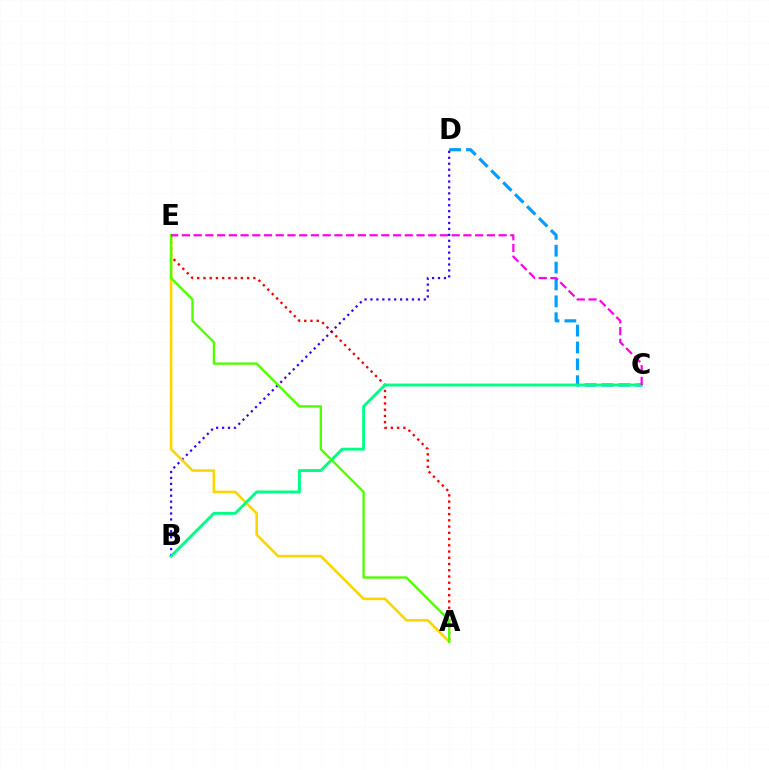{('A', 'E'): [{'color': '#ff0000', 'line_style': 'dotted', 'thickness': 1.7}, {'color': '#ffd500', 'line_style': 'solid', 'thickness': 1.88}, {'color': '#4fff00', 'line_style': 'solid', 'thickness': 1.68}], ('C', 'D'): [{'color': '#009eff', 'line_style': 'dashed', 'thickness': 2.29}], ('B', 'D'): [{'color': '#3700ff', 'line_style': 'dotted', 'thickness': 1.61}], ('B', 'C'): [{'color': '#00ff86', 'line_style': 'solid', 'thickness': 2.08}], ('C', 'E'): [{'color': '#ff00ed', 'line_style': 'dashed', 'thickness': 1.59}]}